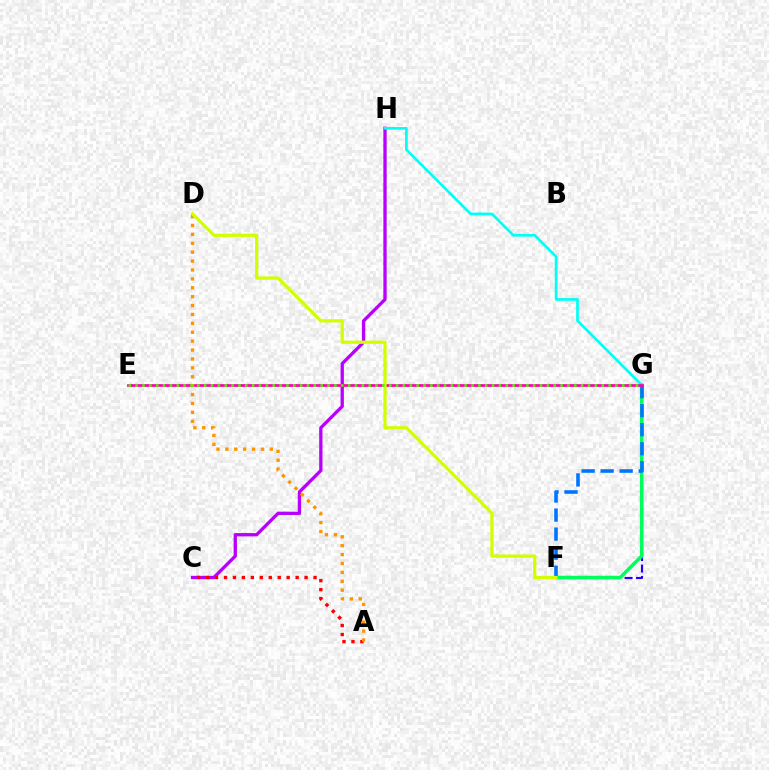{('F', 'G'): [{'color': '#2500ff', 'line_style': 'dashed', 'thickness': 1.55}, {'color': '#00ff5c', 'line_style': 'solid', 'thickness': 2.53}, {'color': '#0074ff', 'line_style': 'dashed', 'thickness': 2.59}], ('C', 'H'): [{'color': '#b900ff', 'line_style': 'solid', 'thickness': 2.38}], ('A', 'C'): [{'color': '#ff0000', 'line_style': 'dotted', 'thickness': 2.43}], ('G', 'H'): [{'color': '#00fff6', 'line_style': 'solid', 'thickness': 1.95}], ('E', 'G'): [{'color': '#ff00ac', 'line_style': 'solid', 'thickness': 1.96}, {'color': '#3dff00', 'line_style': 'dotted', 'thickness': 1.86}], ('A', 'D'): [{'color': '#ff9400', 'line_style': 'dotted', 'thickness': 2.42}], ('D', 'F'): [{'color': '#d1ff00', 'line_style': 'solid', 'thickness': 2.33}]}